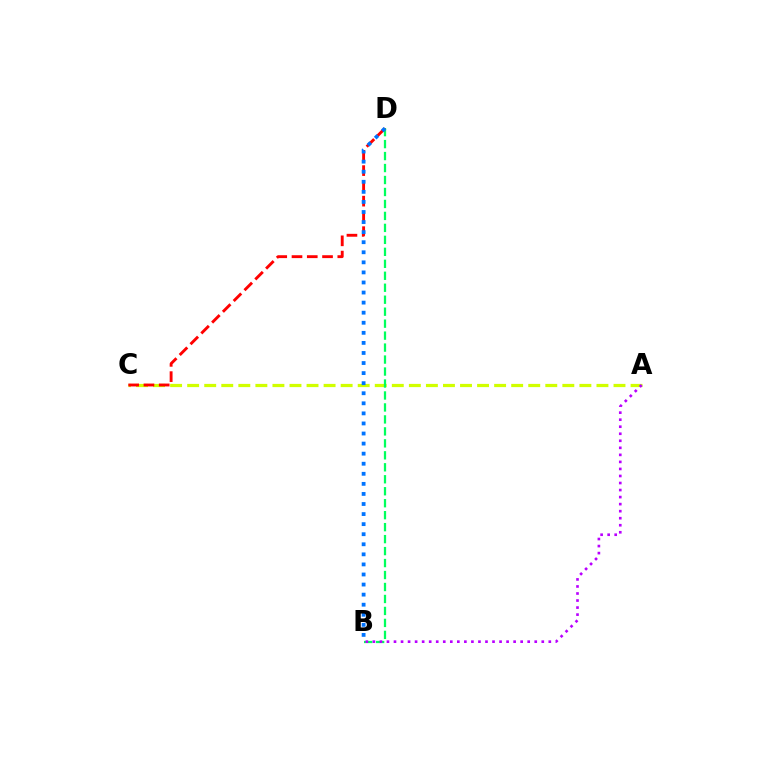{('A', 'C'): [{'color': '#d1ff00', 'line_style': 'dashed', 'thickness': 2.32}], ('B', 'D'): [{'color': '#00ff5c', 'line_style': 'dashed', 'thickness': 1.63}, {'color': '#0074ff', 'line_style': 'dotted', 'thickness': 2.74}], ('C', 'D'): [{'color': '#ff0000', 'line_style': 'dashed', 'thickness': 2.07}], ('A', 'B'): [{'color': '#b900ff', 'line_style': 'dotted', 'thickness': 1.91}]}